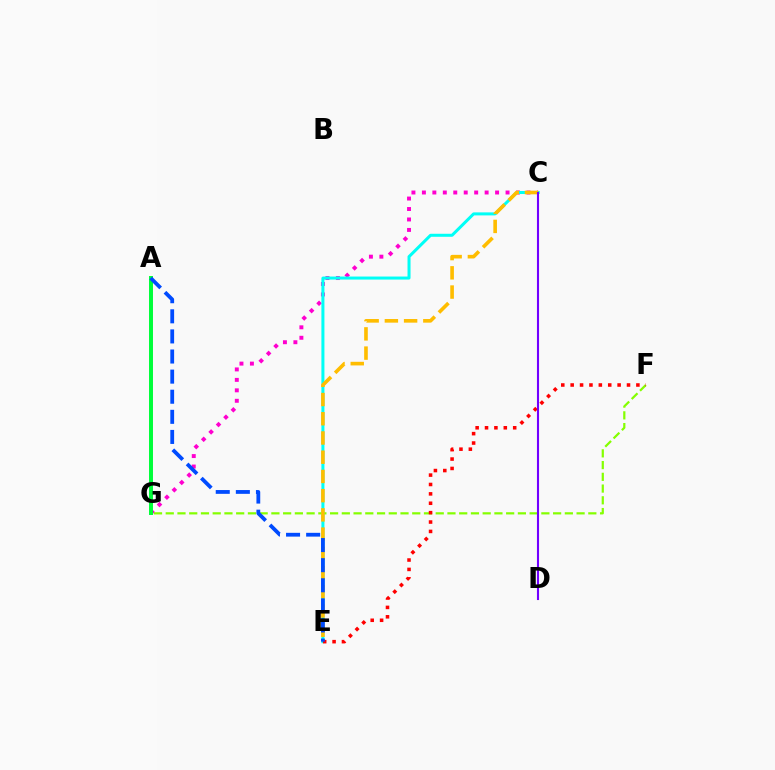{('C', 'G'): [{'color': '#ff00cf', 'line_style': 'dotted', 'thickness': 2.84}], ('A', 'G'): [{'color': '#00ff39', 'line_style': 'solid', 'thickness': 2.86}], ('F', 'G'): [{'color': '#84ff00', 'line_style': 'dashed', 'thickness': 1.59}], ('C', 'E'): [{'color': '#00fff6', 'line_style': 'solid', 'thickness': 2.17}, {'color': '#ffbd00', 'line_style': 'dashed', 'thickness': 2.61}], ('E', 'F'): [{'color': '#ff0000', 'line_style': 'dotted', 'thickness': 2.55}], ('C', 'D'): [{'color': '#7200ff', 'line_style': 'solid', 'thickness': 1.51}], ('A', 'E'): [{'color': '#004bff', 'line_style': 'dashed', 'thickness': 2.73}]}